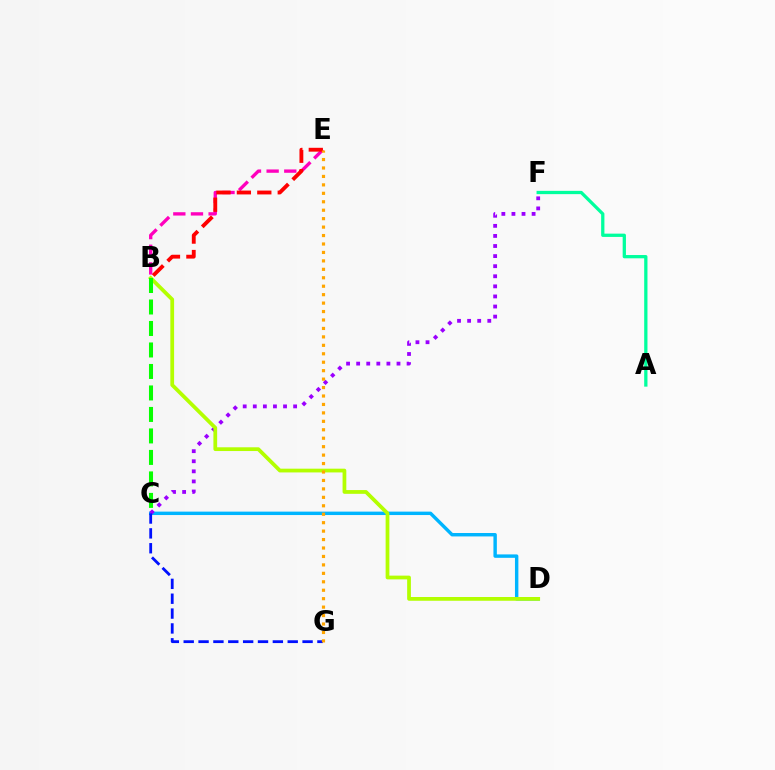{('C', 'D'): [{'color': '#00b5ff', 'line_style': 'solid', 'thickness': 2.46}], ('B', 'E'): [{'color': '#ff00bd', 'line_style': 'dashed', 'thickness': 2.4}, {'color': '#ff0000', 'line_style': 'dashed', 'thickness': 2.77}], ('C', 'F'): [{'color': '#9b00ff', 'line_style': 'dotted', 'thickness': 2.74}], ('B', 'D'): [{'color': '#b3ff00', 'line_style': 'solid', 'thickness': 2.7}], ('C', 'G'): [{'color': '#0010ff', 'line_style': 'dashed', 'thickness': 2.02}], ('A', 'F'): [{'color': '#00ff9d', 'line_style': 'solid', 'thickness': 2.36}], ('B', 'C'): [{'color': '#08ff00', 'line_style': 'dashed', 'thickness': 2.92}], ('E', 'G'): [{'color': '#ffa500', 'line_style': 'dotted', 'thickness': 2.29}]}